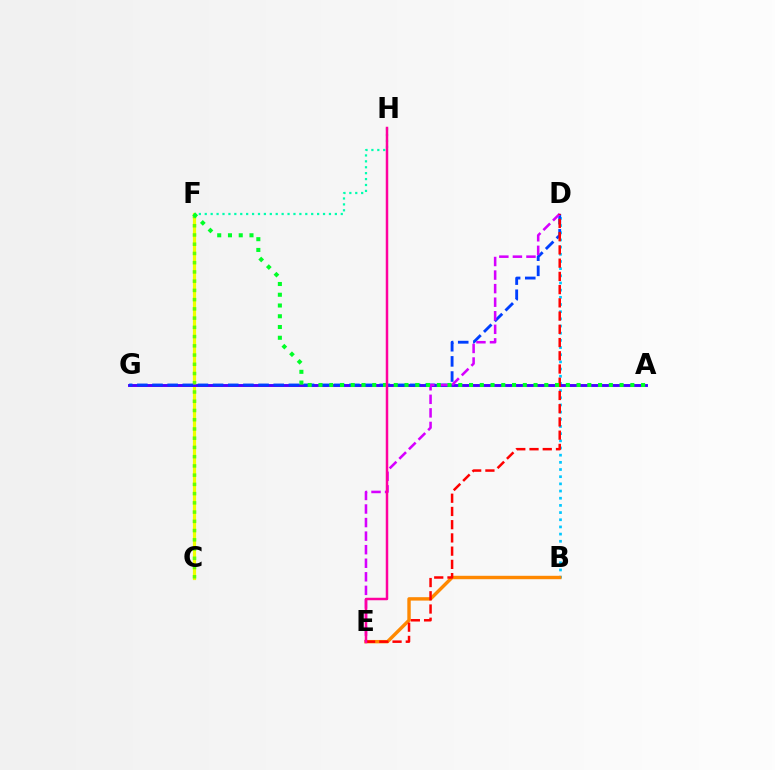{('B', 'D'): [{'color': '#00c7ff', 'line_style': 'dotted', 'thickness': 1.95}], ('C', 'F'): [{'color': '#eeff00', 'line_style': 'solid', 'thickness': 2.31}, {'color': '#66ff00', 'line_style': 'dotted', 'thickness': 2.51}], ('A', 'G'): [{'color': '#4f00ff', 'line_style': 'solid', 'thickness': 2.09}], ('D', 'G'): [{'color': '#003fff', 'line_style': 'dashed', 'thickness': 2.06}], ('B', 'E'): [{'color': '#ff8800', 'line_style': 'solid', 'thickness': 2.46}], ('D', 'E'): [{'color': '#d600ff', 'line_style': 'dashed', 'thickness': 1.84}, {'color': '#ff0000', 'line_style': 'dashed', 'thickness': 1.8}], ('F', 'H'): [{'color': '#00ffaf', 'line_style': 'dotted', 'thickness': 1.61}], ('A', 'F'): [{'color': '#00ff27', 'line_style': 'dotted', 'thickness': 2.92}], ('E', 'H'): [{'color': '#ff00a0', 'line_style': 'solid', 'thickness': 1.79}]}